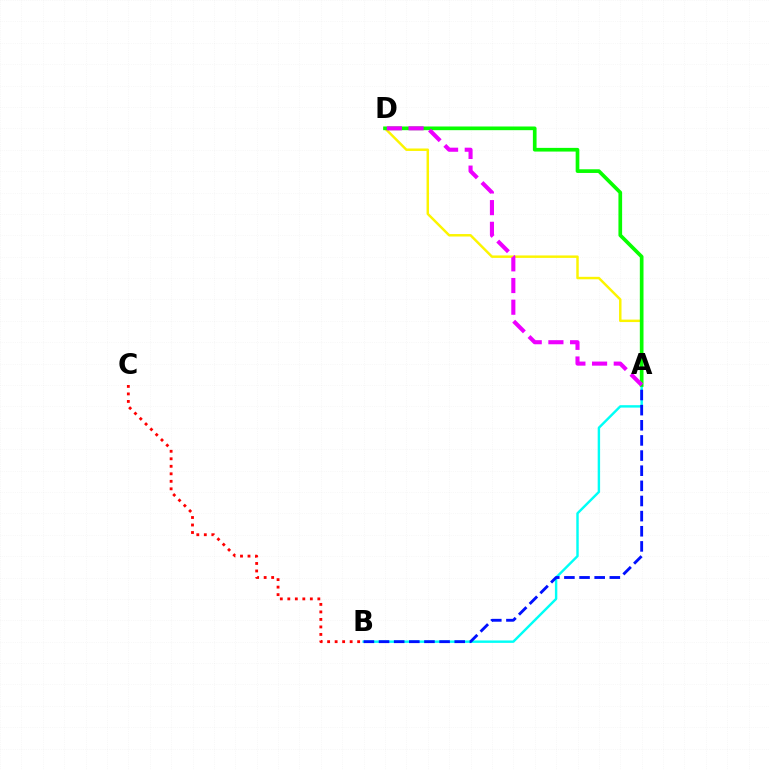{('A', 'D'): [{'color': '#fcf500', 'line_style': 'solid', 'thickness': 1.77}, {'color': '#08ff00', 'line_style': 'solid', 'thickness': 2.65}, {'color': '#ee00ff', 'line_style': 'dashed', 'thickness': 2.95}], ('A', 'B'): [{'color': '#00fff6', 'line_style': 'solid', 'thickness': 1.74}, {'color': '#0010ff', 'line_style': 'dashed', 'thickness': 2.06}], ('B', 'C'): [{'color': '#ff0000', 'line_style': 'dotted', 'thickness': 2.04}]}